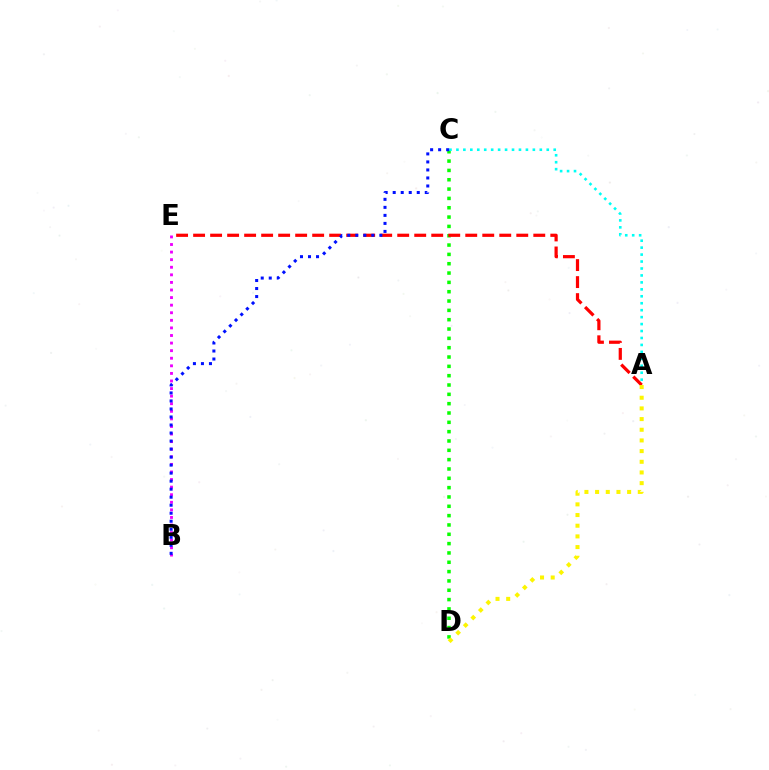{('C', 'D'): [{'color': '#08ff00', 'line_style': 'dotted', 'thickness': 2.53}], ('B', 'E'): [{'color': '#ee00ff', 'line_style': 'dotted', 'thickness': 2.06}], ('A', 'E'): [{'color': '#ff0000', 'line_style': 'dashed', 'thickness': 2.31}], ('A', 'D'): [{'color': '#fcf500', 'line_style': 'dotted', 'thickness': 2.9}], ('A', 'C'): [{'color': '#00fff6', 'line_style': 'dotted', 'thickness': 1.89}], ('B', 'C'): [{'color': '#0010ff', 'line_style': 'dotted', 'thickness': 2.18}]}